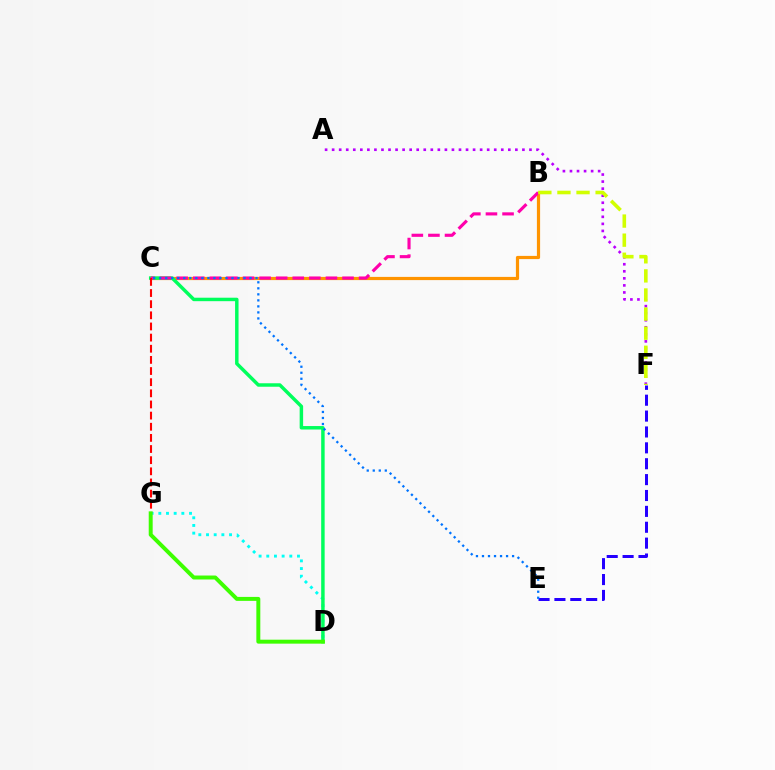{('A', 'F'): [{'color': '#b900ff', 'line_style': 'dotted', 'thickness': 1.91}], ('E', 'F'): [{'color': '#2500ff', 'line_style': 'dashed', 'thickness': 2.16}], ('B', 'C'): [{'color': '#ff9400', 'line_style': 'solid', 'thickness': 2.31}, {'color': '#ff00ac', 'line_style': 'dashed', 'thickness': 2.25}], ('D', 'G'): [{'color': '#00fff6', 'line_style': 'dotted', 'thickness': 2.09}, {'color': '#3dff00', 'line_style': 'solid', 'thickness': 2.85}], ('C', 'D'): [{'color': '#00ff5c', 'line_style': 'solid', 'thickness': 2.5}], ('C', 'G'): [{'color': '#ff0000', 'line_style': 'dashed', 'thickness': 1.51}], ('B', 'F'): [{'color': '#d1ff00', 'line_style': 'dashed', 'thickness': 2.59}], ('C', 'E'): [{'color': '#0074ff', 'line_style': 'dotted', 'thickness': 1.64}]}